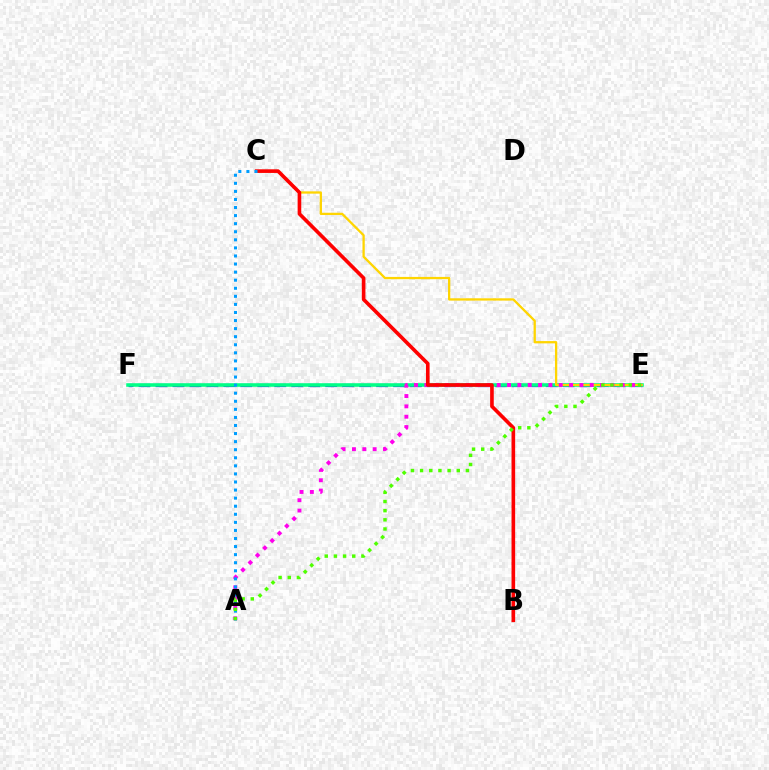{('E', 'F'): [{'color': '#3700ff', 'line_style': 'dashed', 'thickness': 2.31}, {'color': '#00ff86', 'line_style': 'solid', 'thickness': 2.56}], ('C', 'E'): [{'color': '#ffd500', 'line_style': 'solid', 'thickness': 1.65}], ('A', 'E'): [{'color': '#ff00ed', 'line_style': 'dotted', 'thickness': 2.81}, {'color': '#4fff00', 'line_style': 'dotted', 'thickness': 2.49}], ('B', 'C'): [{'color': '#ff0000', 'line_style': 'solid', 'thickness': 2.61}], ('A', 'C'): [{'color': '#009eff', 'line_style': 'dotted', 'thickness': 2.19}]}